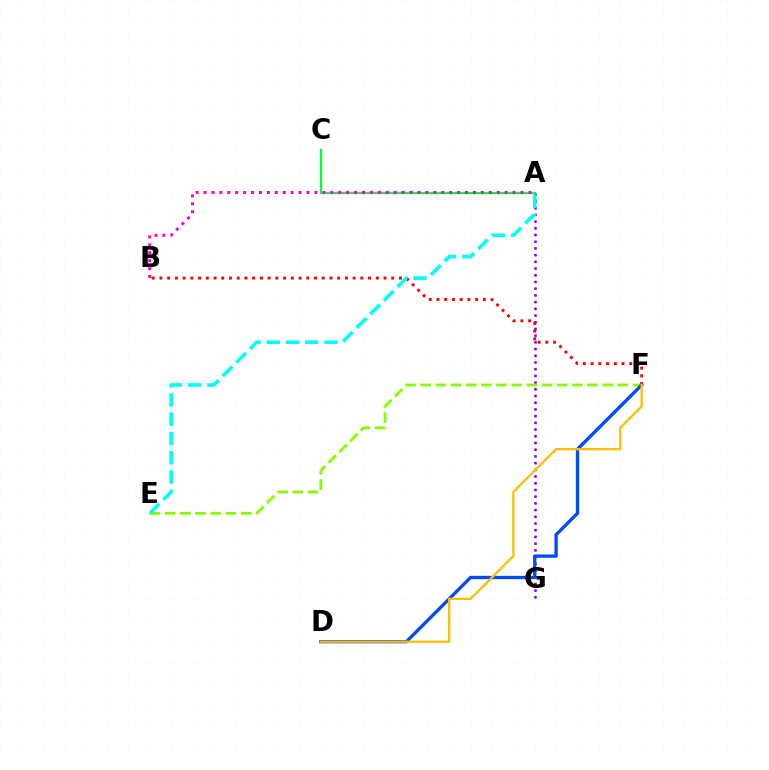{('A', 'G'): [{'color': '#7200ff', 'line_style': 'dotted', 'thickness': 1.82}], ('A', 'C'): [{'color': '#00ff39', 'line_style': 'solid', 'thickness': 1.68}], ('E', 'F'): [{'color': '#84ff00', 'line_style': 'dashed', 'thickness': 2.06}], ('D', 'F'): [{'color': '#004bff', 'line_style': 'solid', 'thickness': 2.38}, {'color': '#ffbd00', 'line_style': 'solid', 'thickness': 1.65}], ('A', 'B'): [{'color': '#ff00cf', 'line_style': 'dotted', 'thickness': 2.15}], ('B', 'F'): [{'color': '#ff0000', 'line_style': 'dotted', 'thickness': 2.1}], ('A', 'E'): [{'color': '#00fff6', 'line_style': 'dashed', 'thickness': 2.62}]}